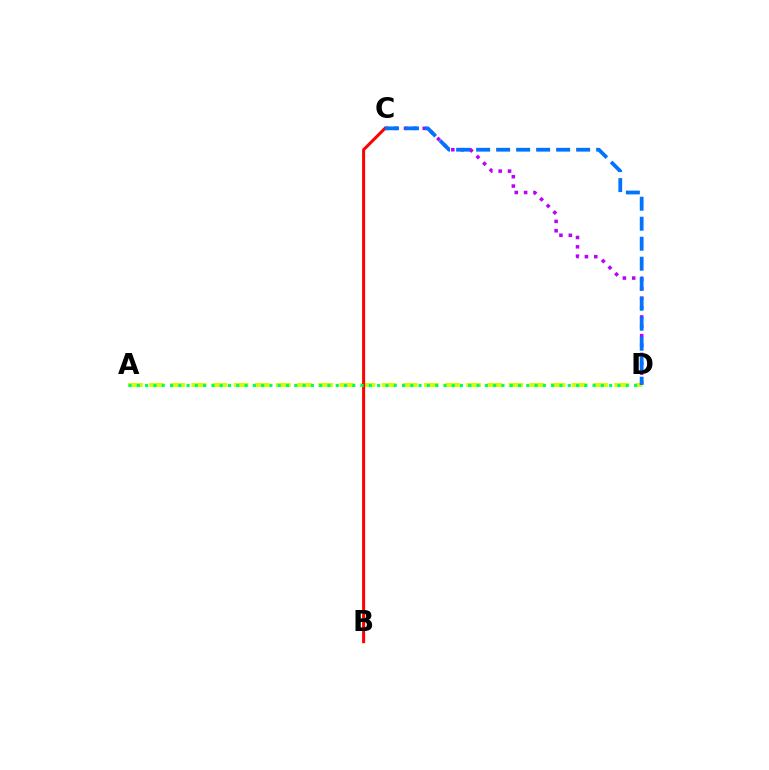{('A', 'D'): [{'color': '#d1ff00', 'line_style': 'dashed', 'thickness': 2.87}, {'color': '#00ff5c', 'line_style': 'dotted', 'thickness': 2.25}], ('C', 'D'): [{'color': '#b900ff', 'line_style': 'dotted', 'thickness': 2.54}, {'color': '#0074ff', 'line_style': 'dashed', 'thickness': 2.72}], ('B', 'C'): [{'color': '#ff0000', 'line_style': 'solid', 'thickness': 2.18}]}